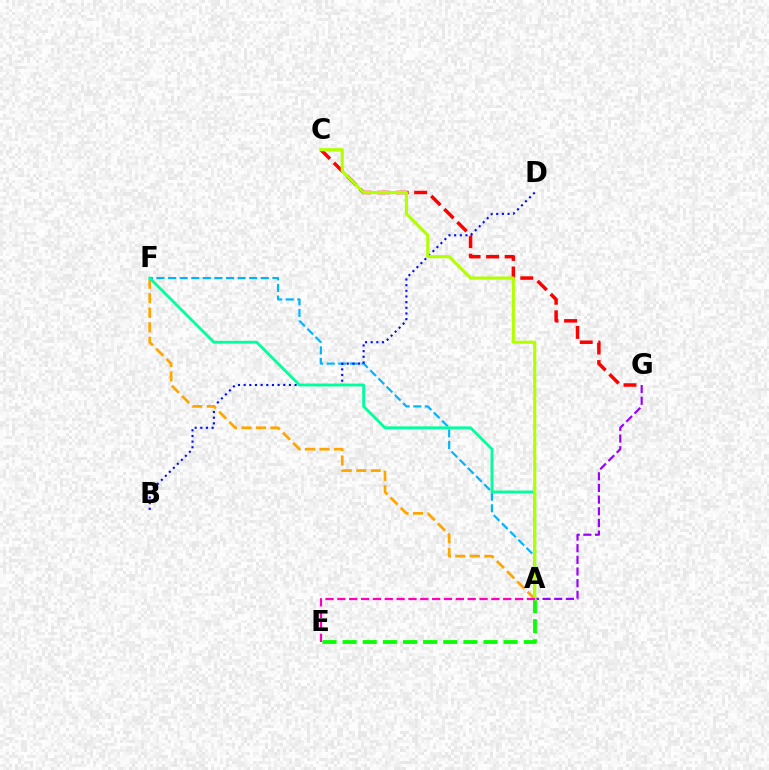{('C', 'G'): [{'color': '#ff0000', 'line_style': 'dashed', 'thickness': 2.51}], ('A', 'G'): [{'color': '#9b00ff', 'line_style': 'dashed', 'thickness': 1.58}], ('A', 'F'): [{'color': '#00b5ff', 'line_style': 'dashed', 'thickness': 1.57}, {'color': '#ffa500', 'line_style': 'dashed', 'thickness': 1.97}, {'color': '#00ff9d', 'line_style': 'solid', 'thickness': 2.02}], ('B', 'D'): [{'color': '#0010ff', 'line_style': 'dotted', 'thickness': 1.54}], ('A', 'E'): [{'color': '#08ff00', 'line_style': 'dashed', 'thickness': 2.73}, {'color': '#ff00bd', 'line_style': 'dashed', 'thickness': 1.61}], ('A', 'C'): [{'color': '#b3ff00', 'line_style': 'solid', 'thickness': 2.24}]}